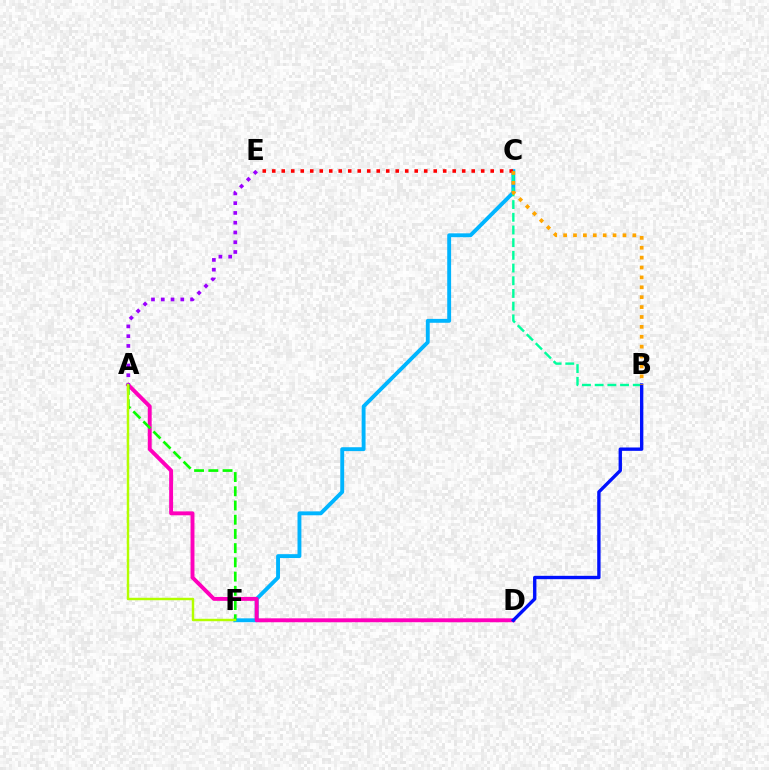{('C', 'F'): [{'color': '#00b5ff', 'line_style': 'solid', 'thickness': 2.8}], ('A', 'D'): [{'color': '#ff00bd', 'line_style': 'solid', 'thickness': 2.82}], ('B', 'C'): [{'color': '#00ff9d', 'line_style': 'dashed', 'thickness': 1.72}, {'color': '#ffa500', 'line_style': 'dotted', 'thickness': 2.69}], ('A', 'F'): [{'color': '#08ff00', 'line_style': 'dashed', 'thickness': 1.93}, {'color': '#b3ff00', 'line_style': 'solid', 'thickness': 1.76}], ('C', 'E'): [{'color': '#ff0000', 'line_style': 'dotted', 'thickness': 2.58}], ('A', 'E'): [{'color': '#9b00ff', 'line_style': 'dotted', 'thickness': 2.65}], ('B', 'D'): [{'color': '#0010ff', 'line_style': 'solid', 'thickness': 2.42}]}